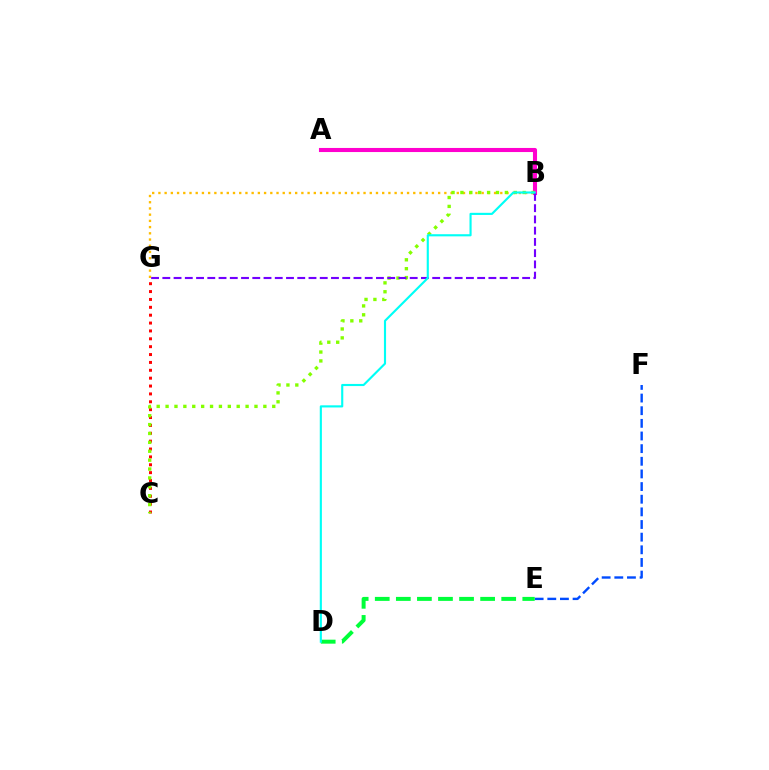{('B', 'G'): [{'color': '#ffbd00', 'line_style': 'dotted', 'thickness': 1.69}, {'color': '#7200ff', 'line_style': 'dashed', 'thickness': 1.53}], ('A', 'B'): [{'color': '#ff00cf', 'line_style': 'solid', 'thickness': 2.94}], ('E', 'F'): [{'color': '#004bff', 'line_style': 'dashed', 'thickness': 1.72}], ('C', 'G'): [{'color': '#ff0000', 'line_style': 'dotted', 'thickness': 2.14}], ('D', 'E'): [{'color': '#00ff39', 'line_style': 'dashed', 'thickness': 2.86}], ('B', 'C'): [{'color': '#84ff00', 'line_style': 'dotted', 'thickness': 2.42}], ('B', 'D'): [{'color': '#00fff6', 'line_style': 'solid', 'thickness': 1.54}]}